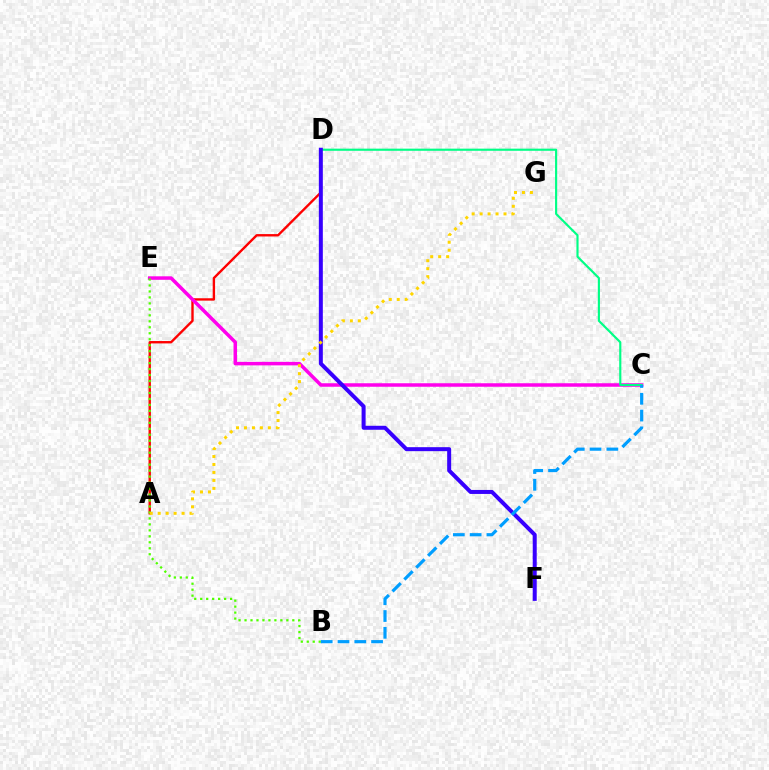{('A', 'D'): [{'color': '#ff0000', 'line_style': 'solid', 'thickness': 1.72}], ('C', 'E'): [{'color': '#ff00ed', 'line_style': 'solid', 'thickness': 2.52}], ('C', 'D'): [{'color': '#00ff86', 'line_style': 'solid', 'thickness': 1.55}], ('D', 'F'): [{'color': '#3700ff', 'line_style': 'solid', 'thickness': 2.87}], ('B', 'E'): [{'color': '#4fff00', 'line_style': 'dotted', 'thickness': 1.62}], ('B', 'C'): [{'color': '#009eff', 'line_style': 'dashed', 'thickness': 2.28}], ('A', 'G'): [{'color': '#ffd500', 'line_style': 'dotted', 'thickness': 2.16}]}